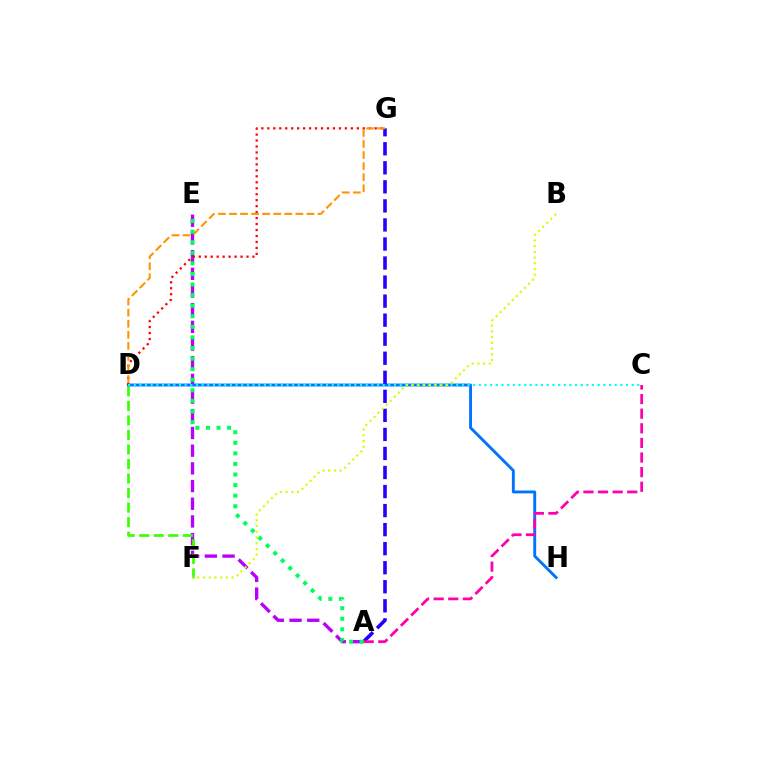{('A', 'E'): [{'color': '#b900ff', 'line_style': 'dashed', 'thickness': 2.4}, {'color': '#00ff5c', 'line_style': 'dotted', 'thickness': 2.87}], ('D', 'F'): [{'color': '#3dff00', 'line_style': 'dashed', 'thickness': 1.97}], ('D', 'H'): [{'color': '#0074ff', 'line_style': 'solid', 'thickness': 2.08}], ('D', 'G'): [{'color': '#ff0000', 'line_style': 'dotted', 'thickness': 1.62}, {'color': '#ff9400', 'line_style': 'dashed', 'thickness': 1.5}], ('A', 'G'): [{'color': '#2500ff', 'line_style': 'dashed', 'thickness': 2.59}], ('C', 'D'): [{'color': '#00fff6', 'line_style': 'dotted', 'thickness': 1.54}], ('A', 'C'): [{'color': '#ff00ac', 'line_style': 'dashed', 'thickness': 1.98}], ('B', 'F'): [{'color': '#d1ff00', 'line_style': 'dotted', 'thickness': 1.55}]}